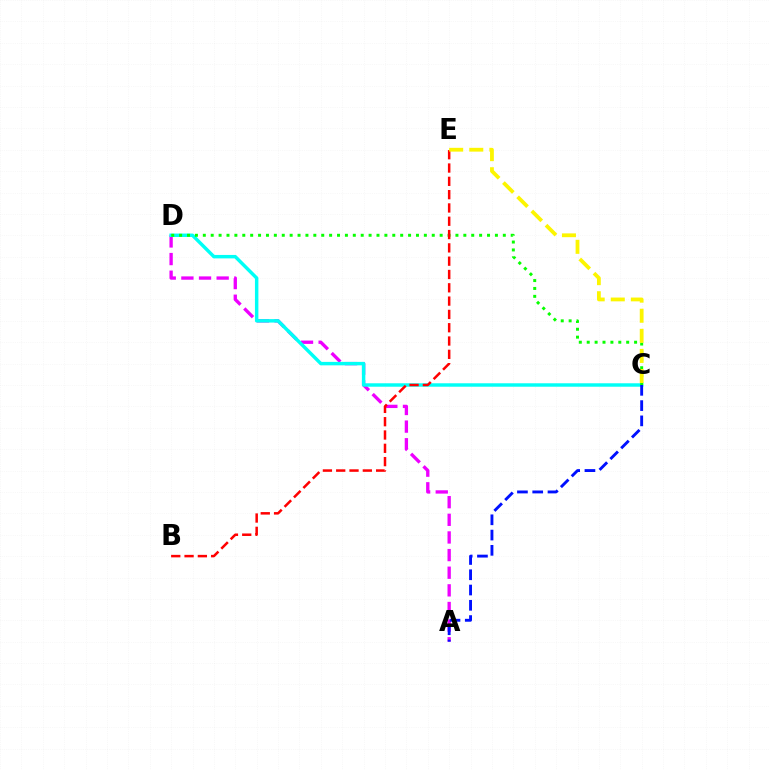{('A', 'D'): [{'color': '#ee00ff', 'line_style': 'dashed', 'thickness': 2.4}], ('C', 'D'): [{'color': '#00fff6', 'line_style': 'solid', 'thickness': 2.48}, {'color': '#08ff00', 'line_style': 'dotted', 'thickness': 2.15}], ('B', 'E'): [{'color': '#ff0000', 'line_style': 'dashed', 'thickness': 1.81}], ('A', 'C'): [{'color': '#0010ff', 'line_style': 'dashed', 'thickness': 2.07}], ('C', 'E'): [{'color': '#fcf500', 'line_style': 'dashed', 'thickness': 2.73}]}